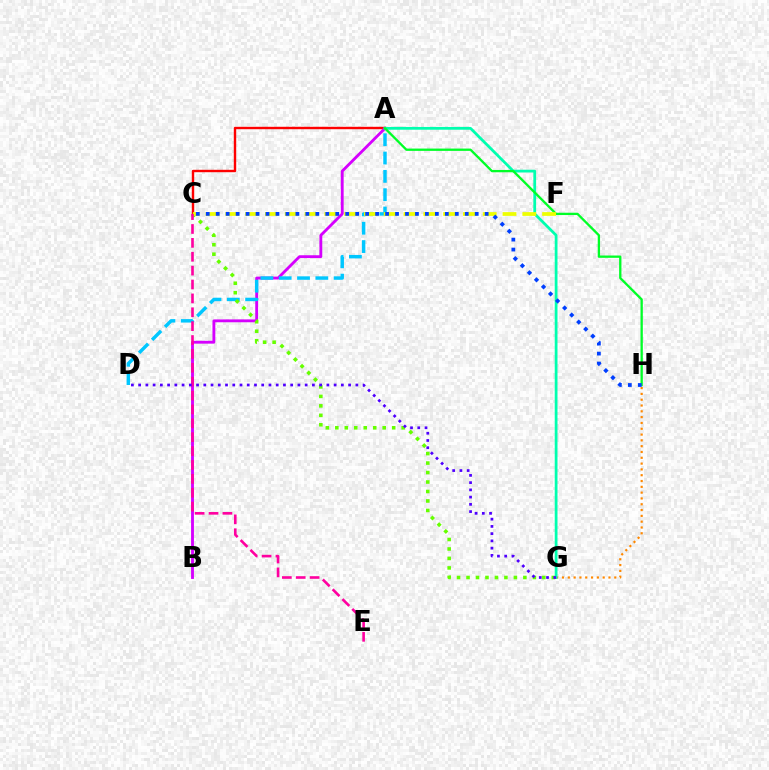{('A', 'C'): [{'color': '#ff0000', 'line_style': 'solid', 'thickness': 1.73}], ('A', 'B'): [{'color': '#d600ff', 'line_style': 'solid', 'thickness': 2.05}], ('A', 'D'): [{'color': '#00c7ff', 'line_style': 'dashed', 'thickness': 2.49}], ('C', 'G'): [{'color': '#66ff00', 'line_style': 'dotted', 'thickness': 2.57}], ('G', 'H'): [{'color': '#ff8800', 'line_style': 'dotted', 'thickness': 1.58}], ('A', 'G'): [{'color': '#00ffaf', 'line_style': 'solid', 'thickness': 1.99}], ('A', 'H'): [{'color': '#00ff27', 'line_style': 'solid', 'thickness': 1.66}], ('C', 'F'): [{'color': '#eeff00', 'line_style': 'dashed', 'thickness': 2.69}], ('C', 'E'): [{'color': '#ff00a0', 'line_style': 'dashed', 'thickness': 1.89}], ('C', 'H'): [{'color': '#003fff', 'line_style': 'dotted', 'thickness': 2.71}], ('D', 'G'): [{'color': '#4f00ff', 'line_style': 'dotted', 'thickness': 1.97}]}